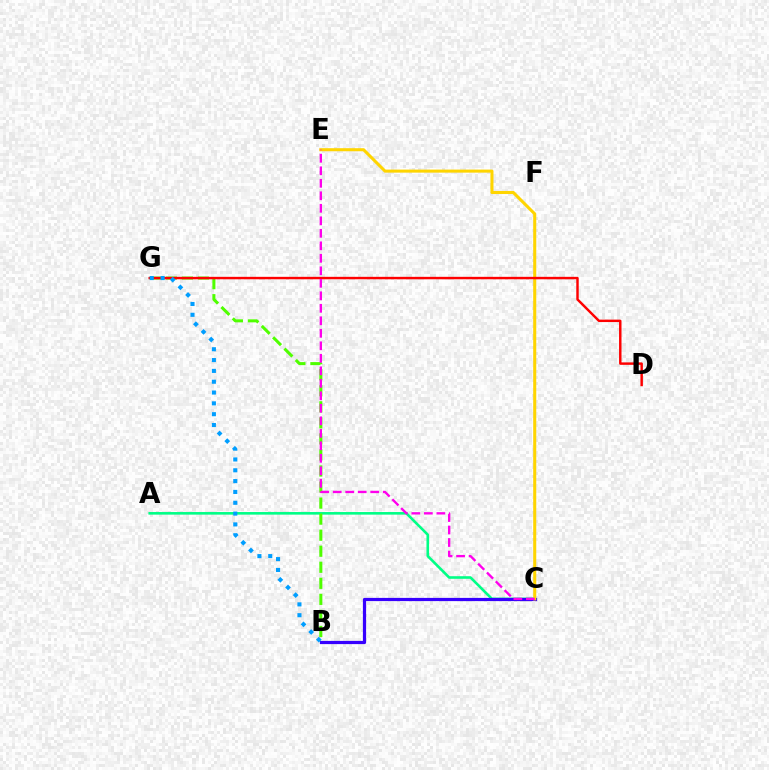{('A', 'C'): [{'color': '#00ff86', 'line_style': 'solid', 'thickness': 1.87}], ('B', 'C'): [{'color': '#3700ff', 'line_style': 'solid', 'thickness': 2.31}], ('B', 'G'): [{'color': '#4fff00', 'line_style': 'dashed', 'thickness': 2.18}, {'color': '#009eff', 'line_style': 'dotted', 'thickness': 2.94}], ('C', 'E'): [{'color': '#ffd500', 'line_style': 'solid', 'thickness': 2.2}, {'color': '#ff00ed', 'line_style': 'dashed', 'thickness': 1.7}], ('D', 'G'): [{'color': '#ff0000', 'line_style': 'solid', 'thickness': 1.76}]}